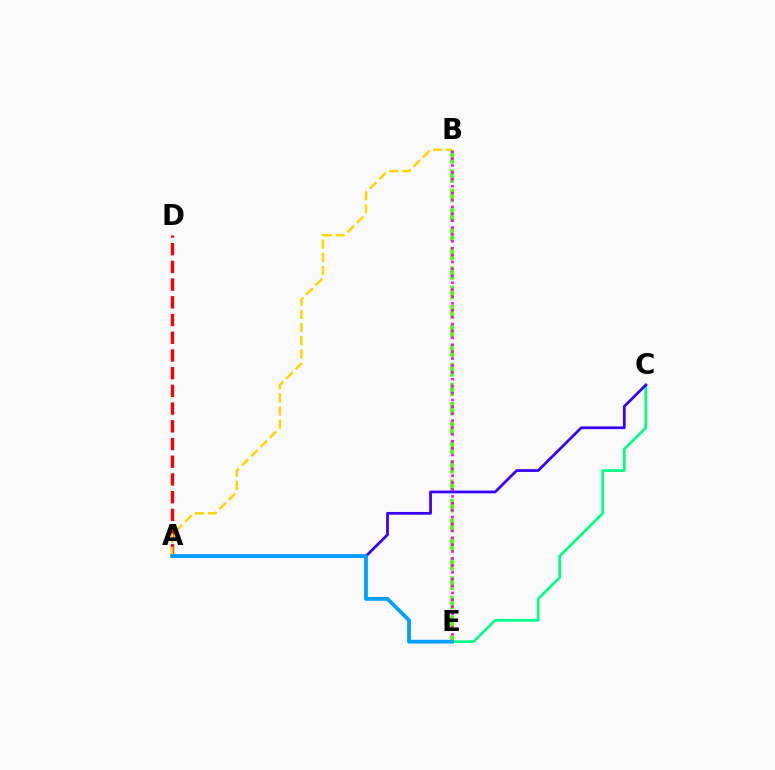{('A', 'D'): [{'color': '#ff0000', 'line_style': 'dashed', 'thickness': 2.41}], ('B', 'E'): [{'color': '#4fff00', 'line_style': 'dashed', 'thickness': 2.63}, {'color': '#ff00ed', 'line_style': 'dotted', 'thickness': 1.87}], ('C', 'E'): [{'color': '#00ff86', 'line_style': 'solid', 'thickness': 1.95}], ('A', 'C'): [{'color': '#3700ff', 'line_style': 'solid', 'thickness': 1.98}], ('A', 'B'): [{'color': '#ffd500', 'line_style': 'dashed', 'thickness': 1.79}], ('A', 'E'): [{'color': '#009eff', 'line_style': 'solid', 'thickness': 2.72}]}